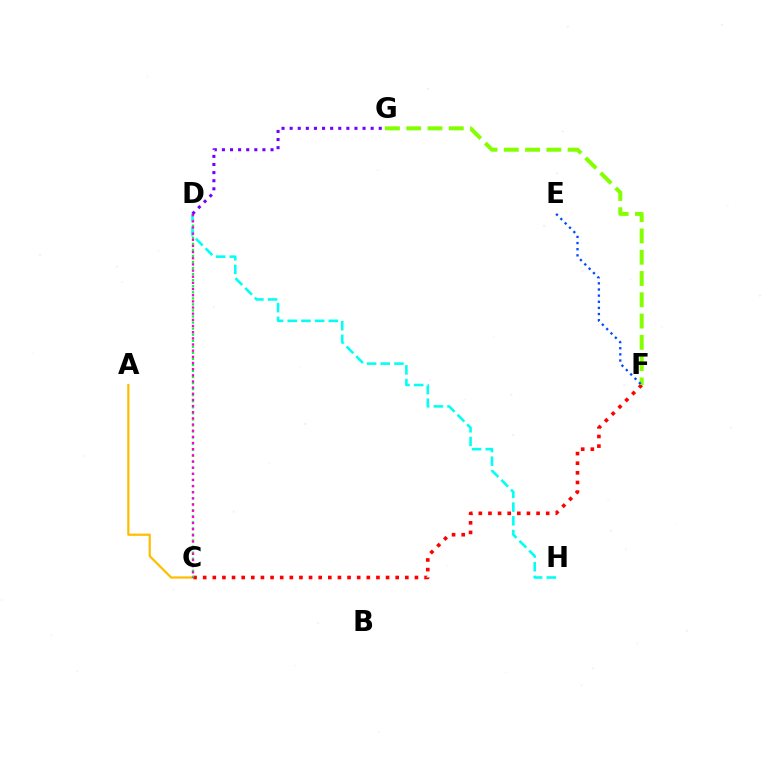{('C', 'F'): [{'color': '#ff0000', 'line_style': 'dotted', 'thickness': 2.62}], ('A', 'C'): [{'color': '#ffbd00', 'line_style': 'solid', 'thickness': 1.6}], ('C', 'D'): [{'color': '#00ff39', 'line_style': 'dotted', 'thickness': 1.65}, {'color': '#ff00cf', 'line_style': 'dotted', 'thickness': 1.67}], ('D', 'H'): [{'color': '#00fff6', 'line_style': 'dashed', 'thickness': 1.86}], ('D', 'G'): [{'color': '#7200ff', 'line_style': 'dotted', 'thickness': 2.2}], ('F', 'G'): [{'color': '#84ff00', 'line_style': 'dashed', 'thickness': 2.89}], ('E', 'F'): [{'color': '#004bff', 'line_style': 'dotted', 'thickness': 1.67}]}